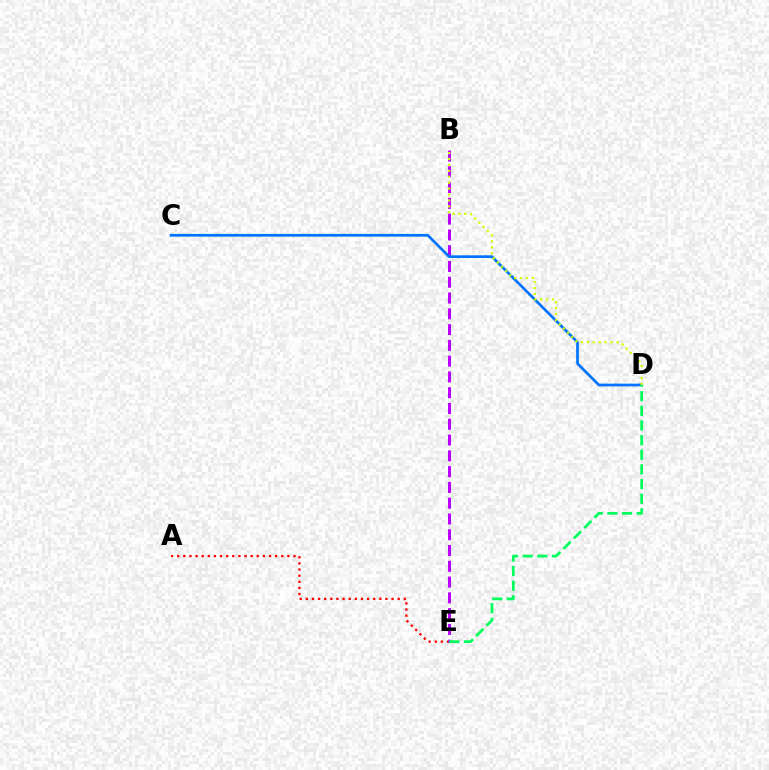{('A', 'E'): [{'color': '#ff0000', 'line_style': 'dotted', 'thickness': 1.66}], ('B', 'E'): [{'color': '#b900ff', 'line_style': 'dashed', 'thickness': 2.14}], ('C', 'D'): [{'color': '#0074ff', 'line_style': 'solid', 'thickness': 1.95}], ('D', 'E'): [{'color': '#00ff5c', 'line_style': 'dashed', 'thickness': 1.99}], ('B', 'D'): [{'color': '#d1ff00', 'line_style': 'dotted', 'thickness': 1.61}]}